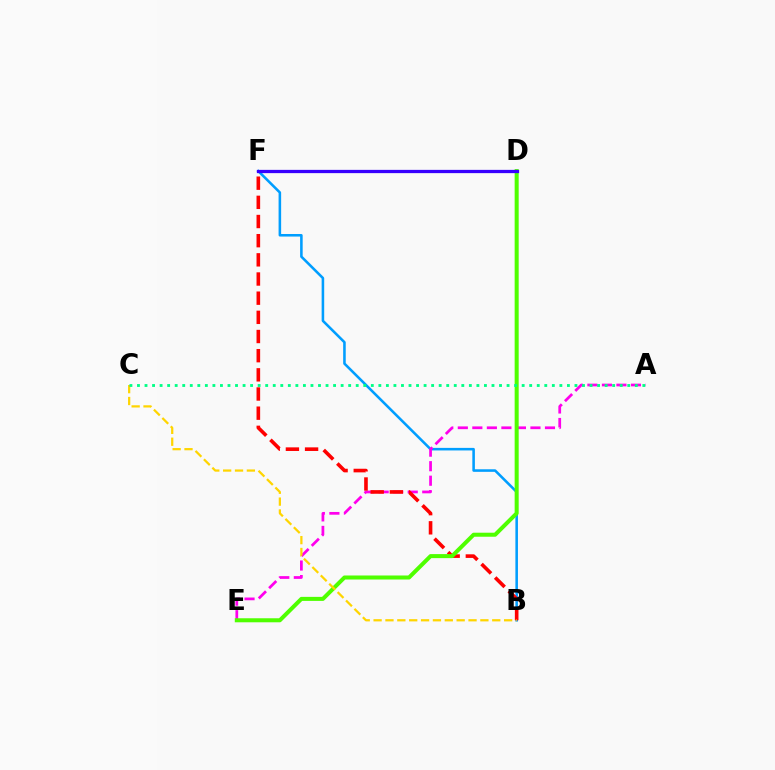{('B', 'F'): [{'color': '#009eff', 'line_style': 'solid', 'thickness': 1.84}, {'color': '#ff0000', 'line_style': 'dashed', 'thickness': 2.6}], ('A', 'E'): [{'color': '#ff00ed', 'line_style': 'dashed', 'thickness': 1.97}], ('D', 'E'): [{'color': '#4fff00', 'line_style': 'solid', 'thickness': 2.9}], ('D', 'F'): [{'color': '#3700ff', 'line_style': 'solid', 'thickness': 2.35}], ('B', 'C'): [{'color': '#ffd500', 'line_style': 'dashed', 'thickness': 1.61}], ('A', 'C'): [{'color': '#00ff86', 'line_style': 'dotted', 'thickness': 2.05}]}